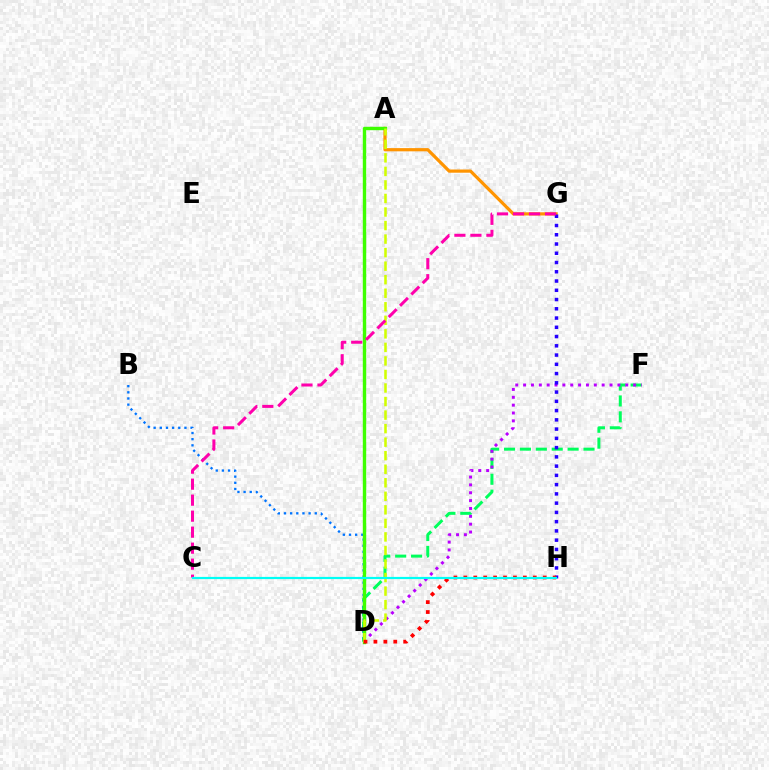{('D', 'F'): [{'color': '#00ff5c', 'line_style': 'dashed', 'thickness': 2.16}, {'color': '#b900ff', 'line_style': 'dotted', 'thickness': 2.13}], ('A', 'G'): [{'color': '#ff9400', 'line_style': 'solid', 'thickness': 2.31}], ('B', 'D'): [{'color': '#0074ff', 'line_style': 'dotted', 'thickness': 1.67}], ('A', 'D'): [{'color': '#3dff00', 'line_style': 'solid', 'thickness': 2.44}, {'color': '#d1ff00', 'line_style': 'dashed', 'thickness': 1.84}], ('G', 'H'): [{'color': '#2500ff', 'line_style': 'dotted', 'thickness': 2.51}], ('C', 'G'): [{'color': '#ff00ac', 'line_style': 'dashed', 'thickness': 2.17}], ('D', 'H'): [{'color': '#ff0000', 'line_style': 'dotted', 'thickness': 2.7}], ('C', 'H'): [{'color': '#00fff6', 'line_style': 'solid', 'thickness': 1.58}]}